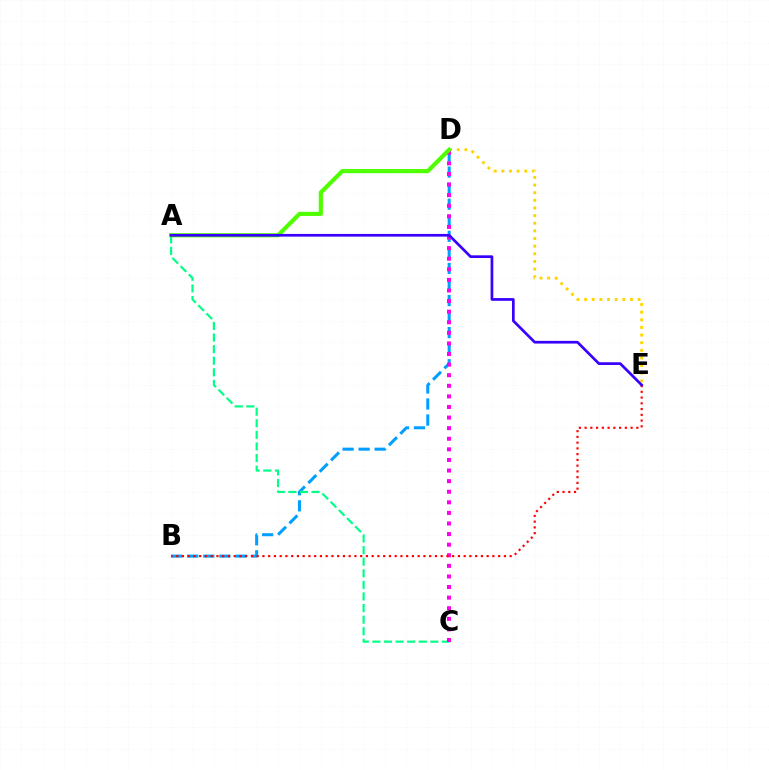{('B', 'D'): [{'color': '#009eff', 'line_style': 'dashed', 'thickness': 2.18}], ('D', 'E'): [{'color': '#ffd500', 'line_style': 'dotted', 'thickness': 2.08}], ('A', 'C'): [{'color': '#00ff86', 'line_style': 'dashed', 'thickness': 1.58}], ('C', 'D'): [{'color': '#ff00ed', 'line_style': 'dotted', 'thickness': 2.88}], ('A', 'D'): [{'color': '#4fff00', 'line_style': 'solid', 'thickness': 2.98}], ('B', 'E'): [{'color': '#ff0000', 'line_style': 'dotted', 'thickness': 1.56}], ('A', 'E'): [{'color': '#3700ff', 'line_style': 'solid', 'thickness': 1.94}]}